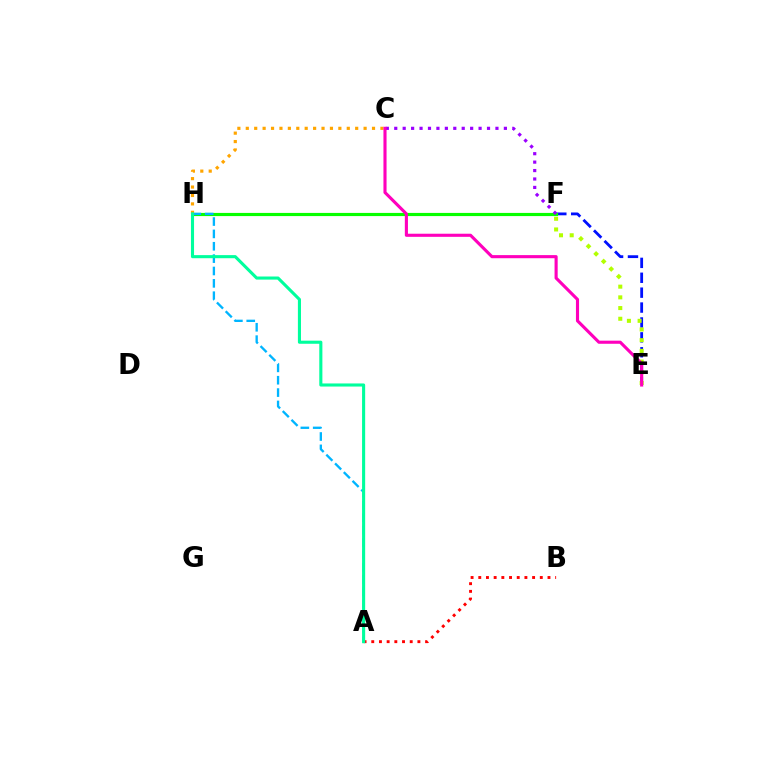{('A', 'B'): [{'color': '#ff0000', 'line_style': 'dotted', 'thickness': 2.09}], ('E', 'F'): [{'color': '#0010ff', 'line_style': 'dashed', 'thickness': 2.02}, {'color': '#b3ff00', 'line_style': 'dotted', 'thickness': 2.91}], ('F', 'H'): [{'color': '#08ff00', 'line_style': 'solid', 'thickness': 2.28}], ('A', 'H'): [{'color': '#00b5ff', 'line_style': 'dashed', 'thickness': 1.68}, {'color': '#00ff9d', 'line_style': 'solid', 'thickness': 2.23}], ('C', 'F'): [{'color': '#9b00ff', 'line_style': 'dotted', 'thickness': 2.29}], ('C', 'H'): [{'color': '#ffa500', 'line_style': 'dotted', 'thickness': 2.29}], ('C', 'E'): [{'color': '#ff00bd', 'line_style': 'solid', 'thickness': 2.24}]}